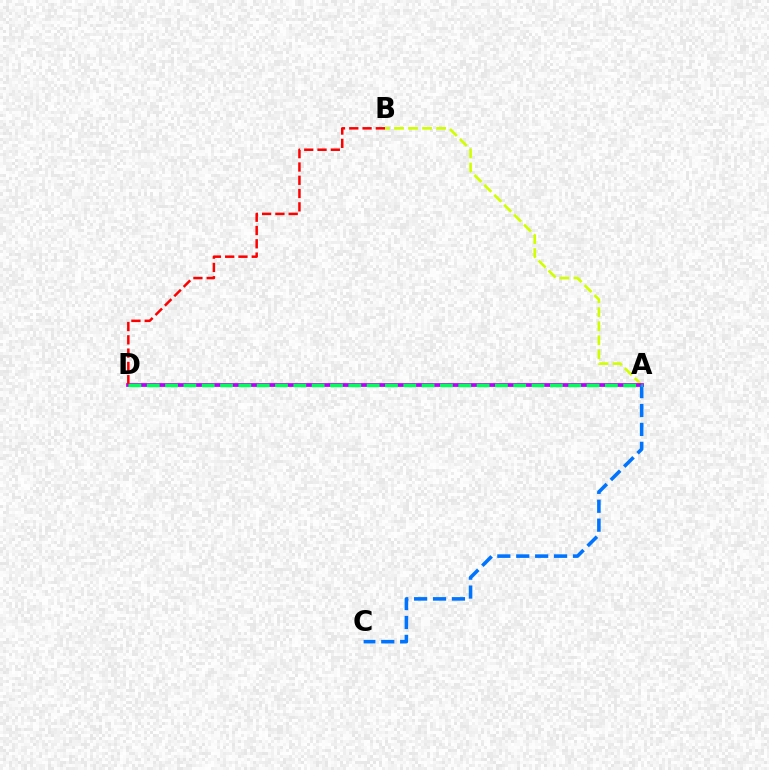{('A', 'B'): [{'color': '#d1ff00', 'line_style': 'dashed', 'thickness': 1.91}], ('A', 'D'): [{'color': '#b900ff', 'line_style': 'solid', 'thickness': 2.7}, {'color': '#00ff5c', 'line_style': 'dashed', 'thickness': 2.49}], ('A', 'C'): [{'color': '#0074ff', 'line_style': 'dashed', 'thickness': 2.57}], ('B', 'D'): [{'color': '#ff0000', 'line_style': 'dashed', 'thickness': 1.8}]}